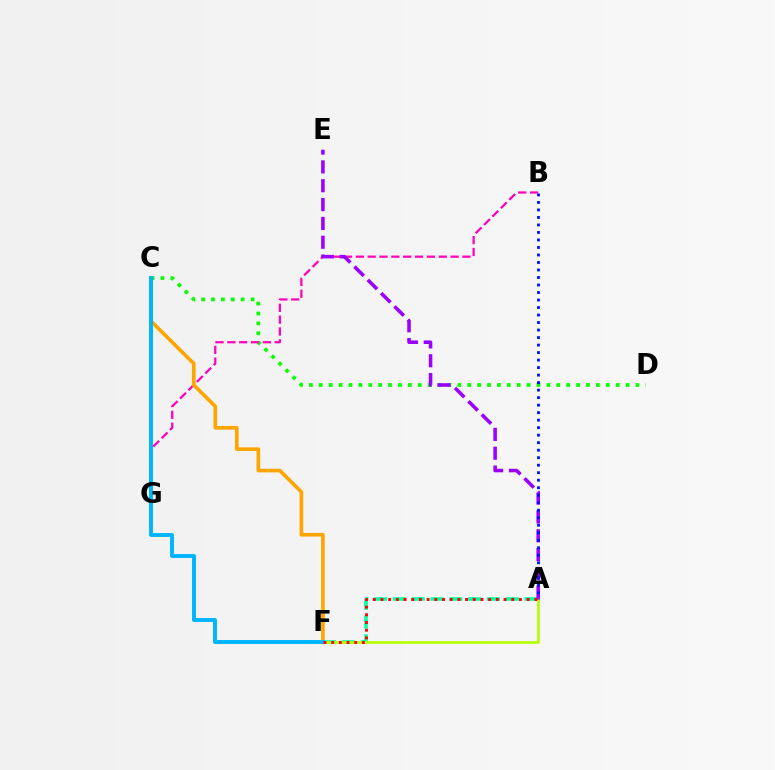{('A', 'F'): [{'color': '#00ff9d', 'line_style': 'dashed', 'thickness': 2.56}, {'color': '#b3ff00', 'line_style': 'solid', 'thickness': 1.89}, {'color': '#ff0000', 'line_style': 'dotted', 'thickness': 2.09}], ('C', 'D'): [{'color': '#08ff00', 'line_style': 'dotted', 'thickness': 2.69}], ('B', 'G'): [{'color': '#ff00bd', 'line_style': 'dashed', 'thickness': 1.61}], ('C', 'F'): [{'color': '#ffa500', 'line_style': 'solid', 'thickness': 2.63}, {'color': '#00b5ff', 'line_style': 'solid', 'thickness': 2.83}], ('A', 'E'): [{'color': '#9b00ff', 'line_style': 'dashed', 'thickness': 2.56}], ('A', 'B'): [{'color': '#0010ff', 'line_style': 'dotted', 'thickness': 2.04}]}